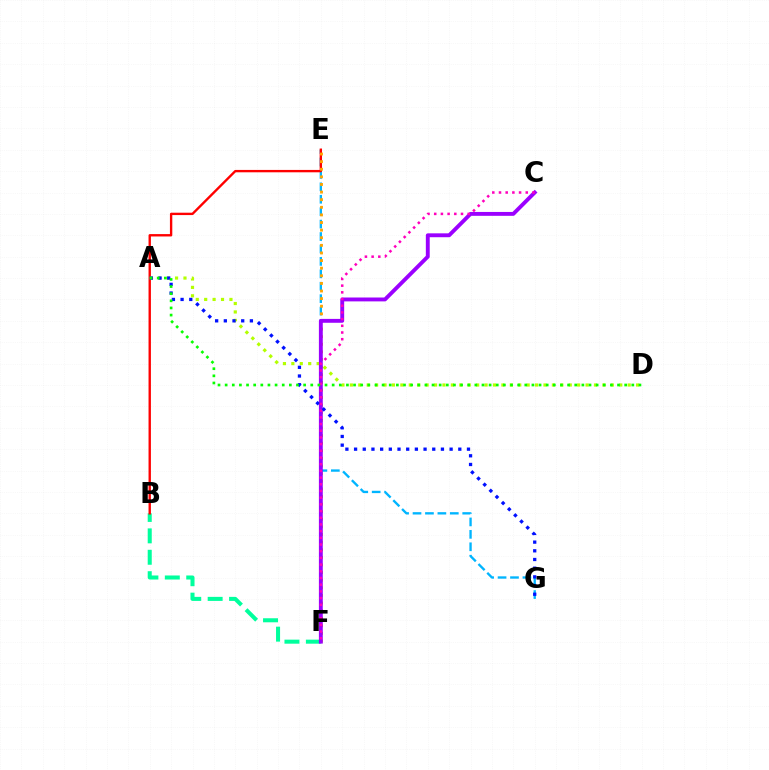{('E', 'G'): [{'color': '#00b5ff', 'line_style': 'dashed', 'thickness': 1.69}], ('B', 'F'): [{'color': '#00ff9d', 'line_style': 'dashed', 'thickness': 2.91}], ('B', 'E'): [{'color': '#ff0000', 'line_style': 'solid', 'thickness': 1.71}], ('E', 'F'): [{'color': '#ffa500', 'line_style': 'dotted', 'thickness': 2.07}], ('A', 'D'): [{'color': '#b3ff00', 'line_style': 'dotted', 'thickness': 2.29}, {'color': '#08ff00', 'line_style': 'dotted', 'thickness': 1.94}], ('C', 'F'): [{'color': '#9b00ff', 'line_style': 'solid', 'thickness': 2.79}, {'color': '#ff00bd', 'line_style': 'dotted', 'thickness': 1.82}], ('A', 'G'): [{'color': '#0010ff', 'line_style': 'dotted', 'thickness': 2.36}]}